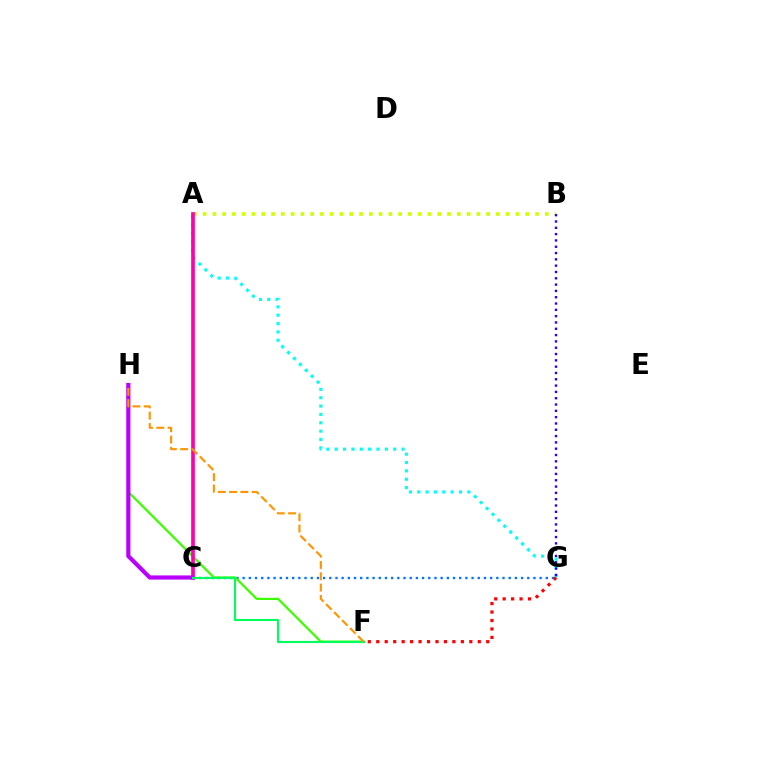{('C', 'G'): [{'color': '#0074ff', 'line_style': 'dotted', 'thickness': 1.68}], ('F', 'H'): [{'color': '#3dff00', 'line_style': 'solid', 'thickness': 1.61}, {'color': '#ff9400', 'line_style': 'dashed', 'thickness': 1.54}], ('A', 'B'): [{'color': '#d1ff00', 'line_style': 'dotted', 'thickness': 2.66}], ('A', 'G'): [{'color': '#00fff6', 'line_style': 'dotted', 'thickness': 2.27}], ('A', 'C'): [{'color': '#ff00ac', 'line_style': 'solid', 'thickness': 2.64}], ('C', 'H'): [{'color': '#b900ff', 'line_style': 'solid', 'thickness': 3.0}], ('C', 'F'): [{'color': '#00ff5c', 'line_style': 'solid', 'thickness': 1.53}], ('B', 'G'): [{'color': '#2500ff', 'line_style': 'dotted', 'thickness': 1.71}], ('F', 'G'): [{'color': '#ff0000', 'line_style': 'dotted', 'thickness': 2.3}]}